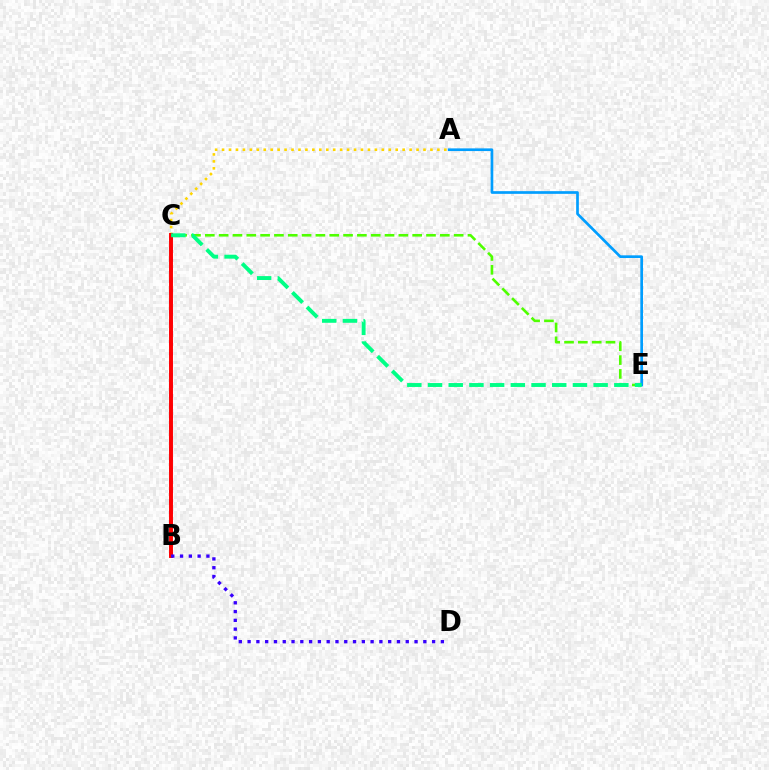{('C', 'E'): [{'color': '#4fff00', 'line_style': 'dashed', 'thickness': 1.88}, {'color': '#00ff86', 'line_style': 'dashed', 'thickness': 2.81}], ('B', 'C'): [{'color': '#ff00ed', 'line_style': 'dotted', 'thickness': 2.86}, {'color': '#ff0000', 'line_style': 'solid', 'thickness': 2.82}], ('A', 'C'): [{'color': '#ffd500', 'line_style': 'dotted', 'thickness': 1.89}], ('A', 'E'): [{'color': '#009eff', 'line_style': 'solid', 'thickness': 1.93}], ('B', 'D'): [{'color': '#3700ff', 'line_style': 'dotted', 'thickness': 2.39}]}